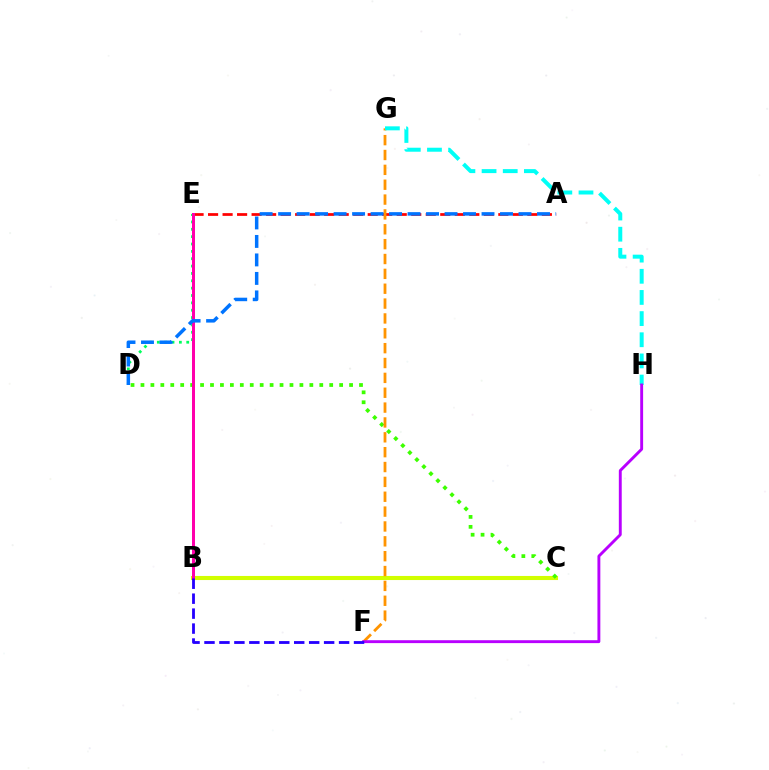{('B', 'C'): [{'color': '#d1ff00', 'line_style': 'solid', 'thickness': 2.94}], ('A', 'E'): [{'color': '#ff0000', 'line_style': 'dashed', 'thickness': 1.97}], ('C', 'D'): [{'color': '#3dff00', 'line_style': 'dotted', 'thickness': 2.7}], ('D', 'E'): [{'color': '#00ff5c', 'line_style': 'dotted', 'thickness': 2.0}], ('B', 'E'): [{'color': '#ff00ac', 'line_style': 'solid', 'thickness': 2.16}], ('F', 'G'): [{'color': '#ff9400', 'line_style': 'dashed', 'thickness': 2.02}], ('G', 'H'): [{'color': '#00fff6', 'line_style': 'dashed', 'thickness': 2.87}], ('F', 'H'): [{'color': '#b900ff', 'line_style': 'solid', 'thickness': 2.09}], ('B', 'F'): [{'color': '#2500ff', 'line_style': 'dashed', 'thickness': 2.03}], ('A', 'D'): [{'color': '#0074ff', 'line_style': 'dashed', 'thickness': 2.51}]}